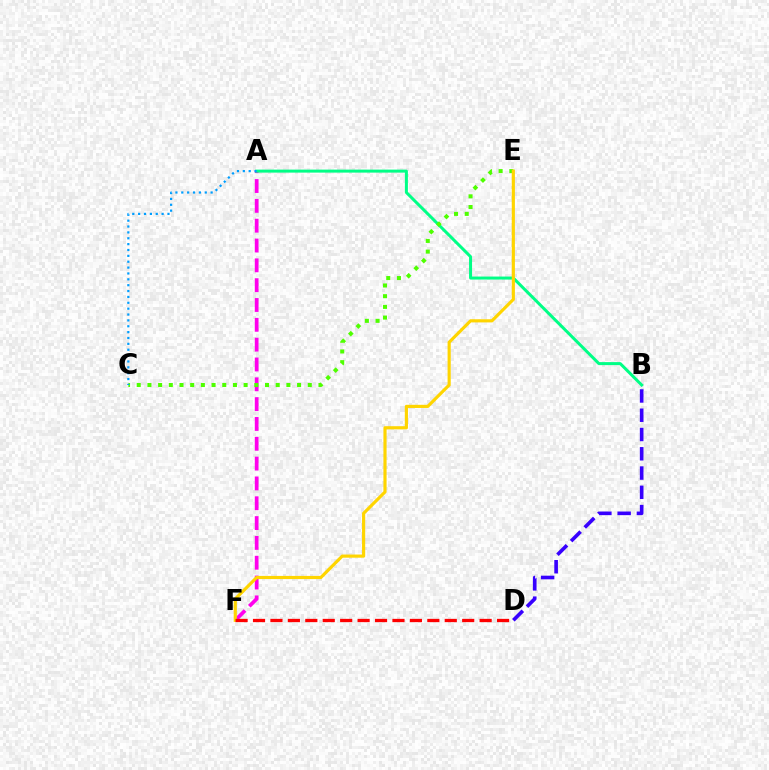{('A', 'F'): [{'color': '#ff00ed', 'line_style': 'dashed', 'thickness': 2.69}], ('A', 'B'): [{'color': '#00ff86', 'line_style': 'solid', 'thickness': 2.16}], ('C', 'E'): [{'color': '#4fff00', 'line_style': 'dotted', 'thickness': 2.9}], ('E', 'F'): [{'color': '#ffd500', 'line_style': 'solid', 'thickness': 2.28}], ('B', 'D'): [{'color': '#3700ff', 'line_style': 'dashed', 'thickness': 2.62}], ('A', 'C'): [{'color': '#009eff', 'line_style': 'dotted', 'thickness': 1.59}], ('D', 'F'): [{'color': '#ff0000', 'line_style': 'dashed', 'thickness': 2.37}]}